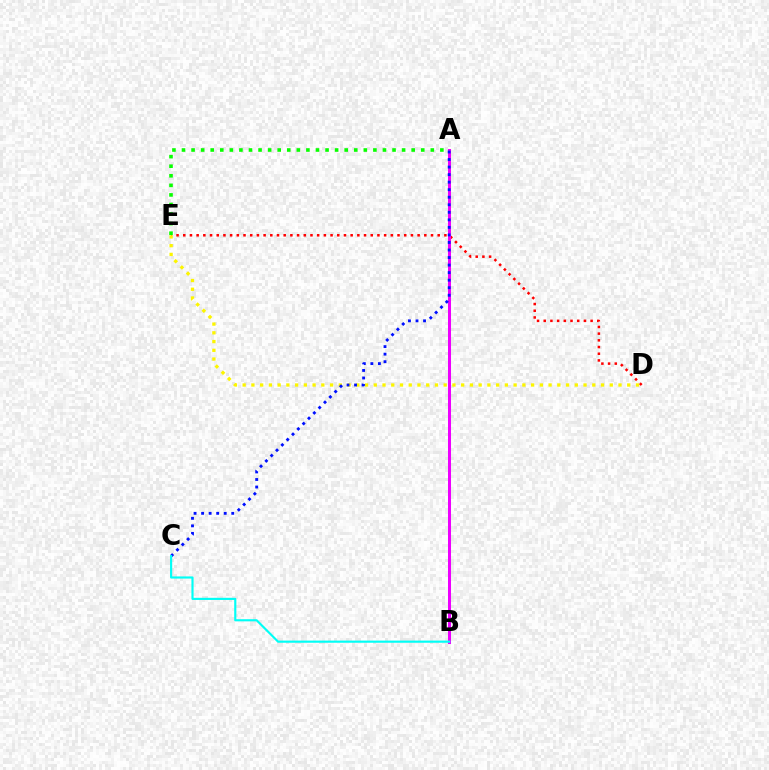{('D', 'E'): [{'color': '#ff0000', 'line_style': 'dotted', 'thickness': 1.82}, {'color': '#fcf500', 'line_style': 'dotted', 'thickness': 2.37}], ('A', 'E'): [{'color': '#08ff00', 'line_style': 'dotted', 'thickness': 2.6}], ('A', 'B'): [{'color': '#ee00ff', 'line_style': 'solid', 'thickness': 2.17}], ('A', 'C'): [{'color': '#0010ff', 'line_style': 'dotted', 'thickness': 2.05}], ('B', 'C'): [{'color': '#00fff6', 'line_style': 'solid', 'thickness': 1.55}]}